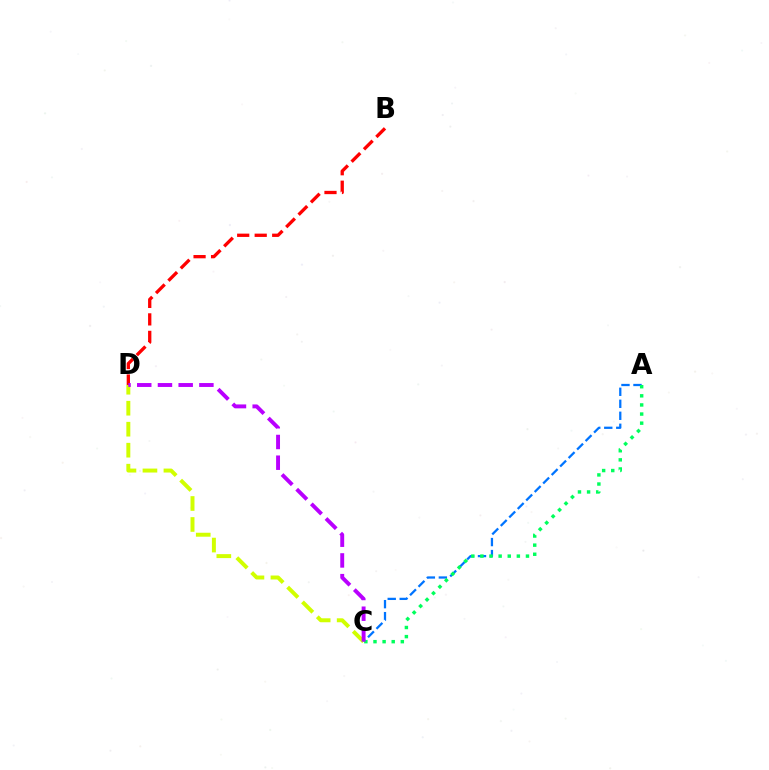{('A', 'C'): [{'color': '#0074ff', 'line_style': 'dashed', 'thickness': 1.63}, {'color': '#00ff5c', 'line_style': 'dotted', 'thickness': 2.48}], ('B', 'D'): [{'color': '#ff0000', 'line_style': 'dashed', 'thickness': 2.38}], ('C', 'D'): [{'color': '#d1ff00', 'line_style': 'dashed', 'thickness': 2.85}, {'color': '#b900ff', 'line_style': 'dashed', 'thickness': 2.81}]}